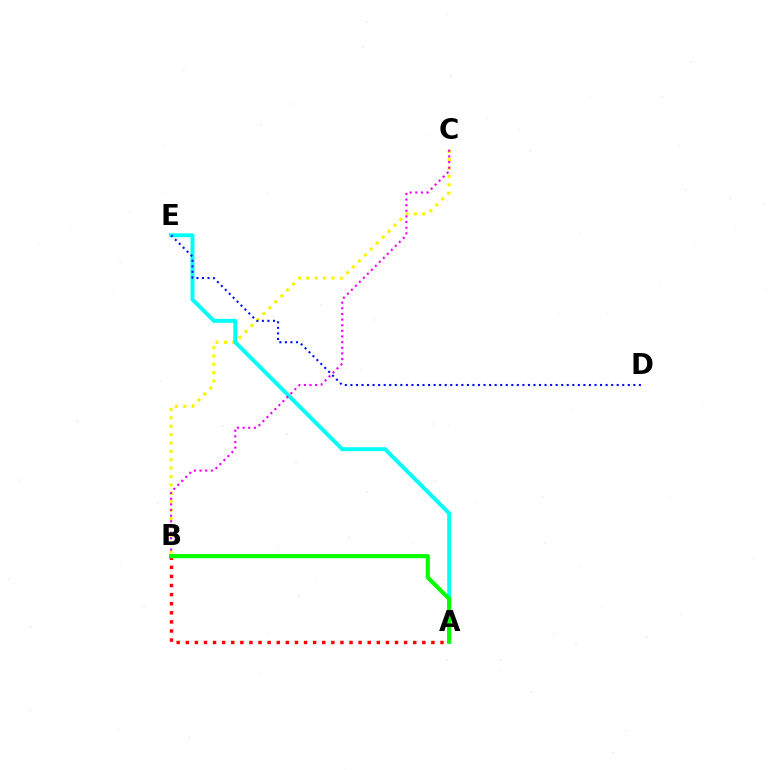{('B', 'C'): [{'color': '#fcf500', 'line_style': 'dotted', 'thickness': 2.28}, {'color': '#ee00ff', 'line_style': 'dotted', 'thickness': 1.53}], ('A', 'B'): [{'color': '#ff0000', 'line_style': 'dotted', 'thickness': 2.47}, {'color': '#08ff00', 'line_style': 'solid', 'thickness': 2.99}], ('A', 'E'): [{'color': '#00fff6', 'line_style': 'solid', 'thickness': 2.84}], ('D', 'E'): [{'color': '#0010ff', 'line_style': 'dotted', 'thickness': 1.51}]}